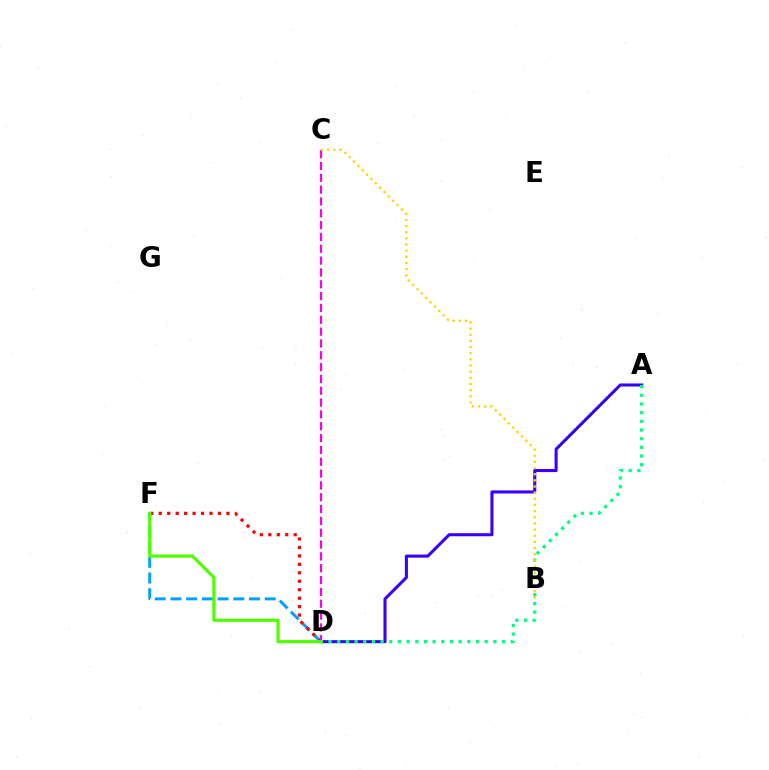{('D', 'F'): [{'color': '#009eff', 'line_style': 'dashed', 'thickness': 2.13}, {'color': '#ff0000', 'line_style': 'dotted', 'thickness': 2.3}, {'color': '#4fff00', 'line_style': 'solid', 'thickness': 2.29}], ('A', 'D'): [{'color': '#3700ff', 'line_style': 'solid', 'thickness': 2.2}, {'color': '#00ff86', 'line_style': 'dotted', 'thickness': 2.36}], ('C', 'D'): [{'color': '#ff00ed', 'line_style': 'dashed', 'thickness': 1.61}], ('B', 'C'): [{'color': '#ffd500', 'line_style': 'dotted', 'thickness': 1.67}]}